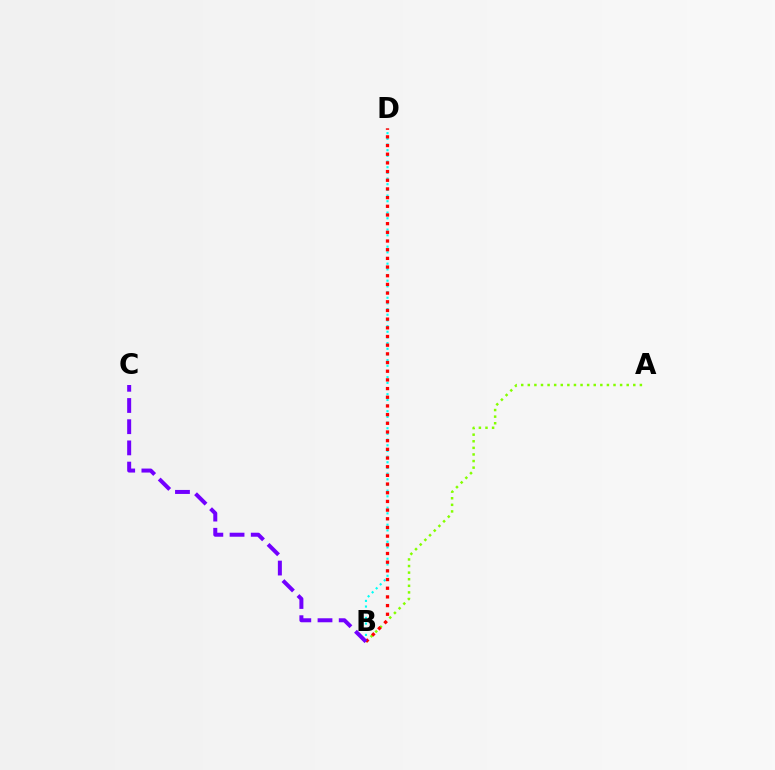{('B', 'D'): [{'color': '#00fff6', 'line_style': 'dotted', 'thickness': 1.54}, {'color': '#ff0000', 'line_style': 'dotted', 'thickness': 2.36}], ('A', 'B'): [{'color': '#84ff00', 'line_style': 'dotted', 'thickness': 1.79}], ('B', 'C'): [{'color': '#7200ff', 'line_style': 'dashed', 'thickness': 2.88}]}